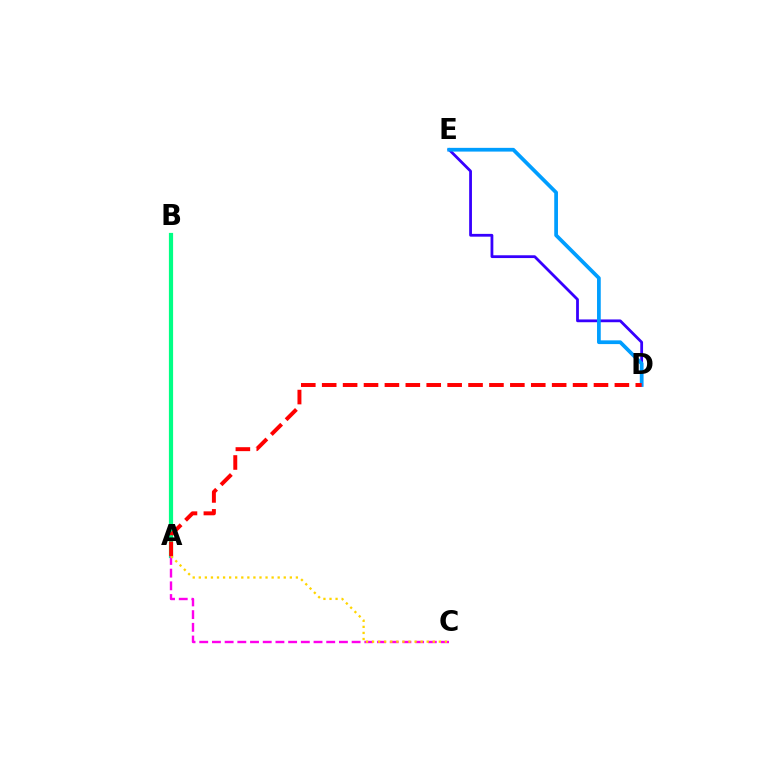{('A', 'B'): [{'color': '#4fff00', 'line_style': 'solid', 'thickness': 2.92}, {'color': '#00ff86', 'line_style': 'solid', 'thickness': 2.97}], ('A', 'C'): [{'color': '#ff00ed', 'line_style': 'dashed', 'thickness': 1.73}, {'color': '#ffd500', 'line_style': 'dotted', 'thickness': 1.65}], ('D', 'E'): [{'color': '#3700ff', 'line_style': 'solid', 'thickness': 2.01}, {'color': '#009eff', 'line_style': 'solid', 'thickness': 2.69}], ('A', 'D'): [{'color': '#ff0000', 'line_style': 'dashed', 'thickness': 2.84}]}